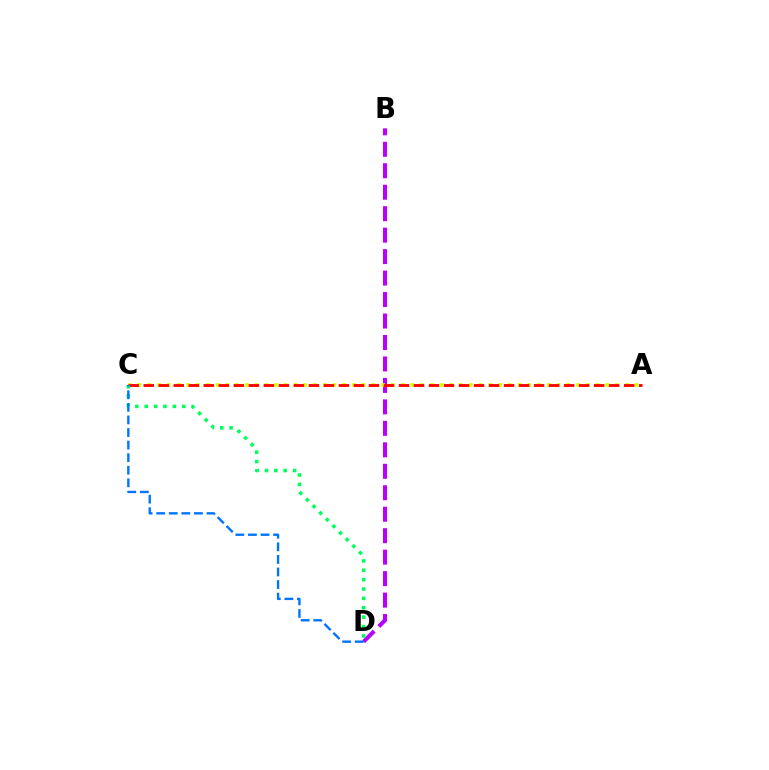{('B', 'D'): [{'color': '#b900ff', 'line_style': 'dashed', 'thickness': 2.92}], ('A', 'C'): [{'color': '#d1ff00', 'line_style': 'dotted', 'thickness': 2.65}, {'color': '#ff0000', 'line_style': 'dashed', 'thickness': 2.04}], ('C', 'D'): [{'color': '#00ff5c', 'line_style': 'dotted', 'thickness': 2.55}, {'color': '#0074ff', 'line_style': 'dashed', 'thickness': 1.71}]}